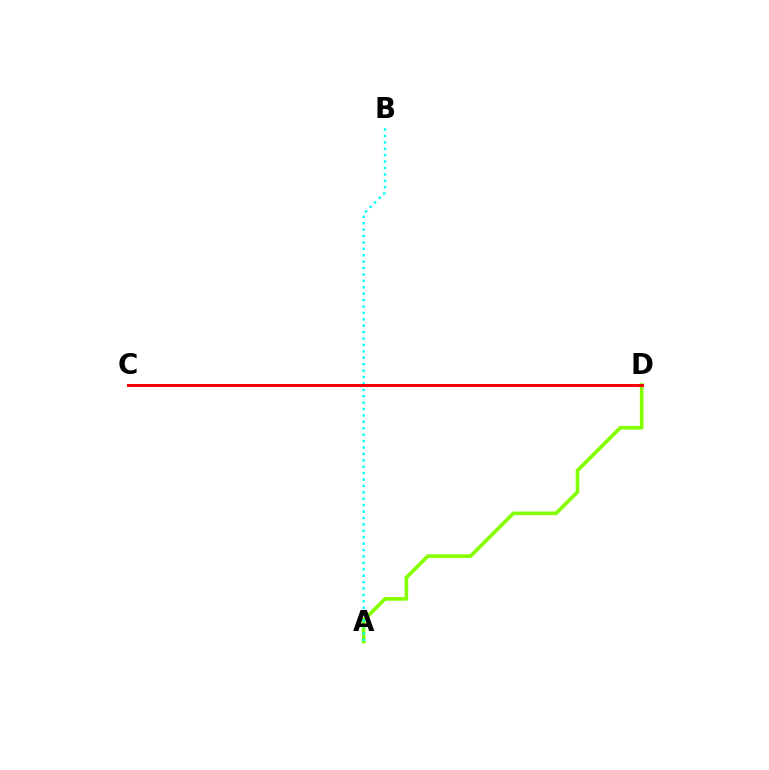{('A', 'D'): [{'color': '#84ff00', 'line_style': 'solid', 'thickness': 2.62}], ('A', 'B'): [{'color': '#00fff6', 'line_style': 'dotted', 'thickness': 1.74}], ('C', 'D'): [{'color': '#7200ff', 'line_style': 'solid', 'thickness': 1.9}, {'color': '#ff0000', 'line_style': 'solid', 'thickness': 2.07}]}